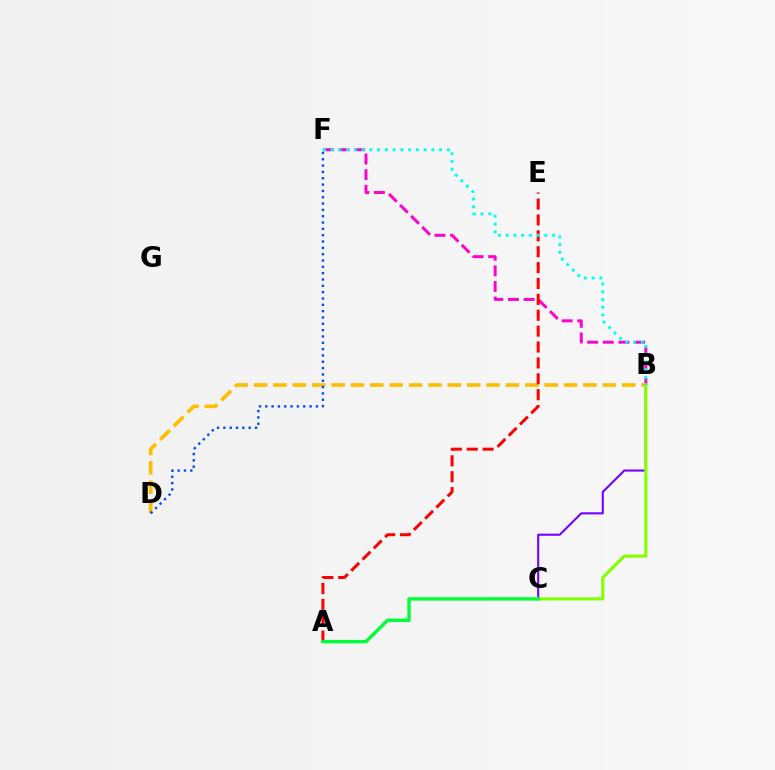{('B', 'F'): [{'color': '#ff00cf', 'line_style': 'dashed', 'thickness': 2.12}, {'color': '#00fff6', 'line_style': 'dotted', 'thickness': 2.11}], ('B', 'D'): [{'color': '#ffbd00', 'line_style': 'dashed', 'thickness': 2.63}], ('B', 'C'): [{'color': '#7200ff', 'line_style': 'solid', 'thickness': 1.5}, {'color': '#84ff00', 'line_style': 'solid', 'thickness': 2.26}], ('D', 'F'): [{'color': '#004bff', 'line_style': 'dotted', 'thickness': 1.72}], ('A', 'E'): [{'color': '#ff0000', 'line_style': 'dashed', 'thickness': 2.16}], ('A', 'C'): [{'color': '#00ff39', 'line_style': 'solid', 'thickness': 2.45}]}